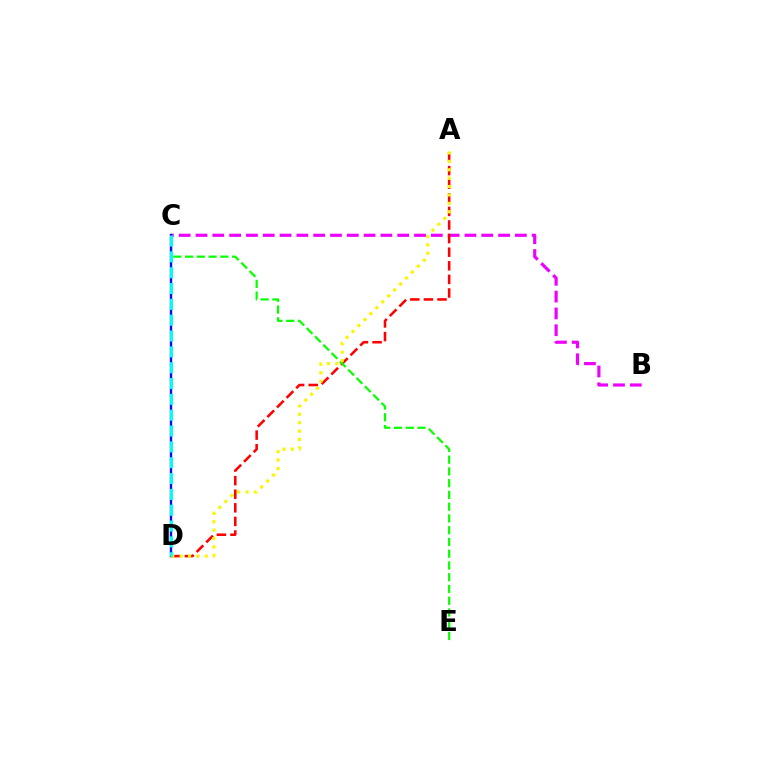{('B', 'C'): [{'color': '#ee00ff', 'line_style': 'dashed', 'thickness': 2.28}], ('A', 'D'): [{'color': '#ff0000', 'line_style': 'dashed', 'thickness': 1.85}, {'color': '#fcf500', 'line_style': 'dotted', 'thickness': 2.28}], ('C', 'E'): [{'color': '#08ff00', 'line_style': 'dashed', 'thickness': 1.6}], ('C', 'D'): [{'color': '#0010ff', 'line_style': 'solid', 'thickness': 1.73}, {'color': '#00fff6', 'line_style': 'dashed', 'thickness': 2.15}]}